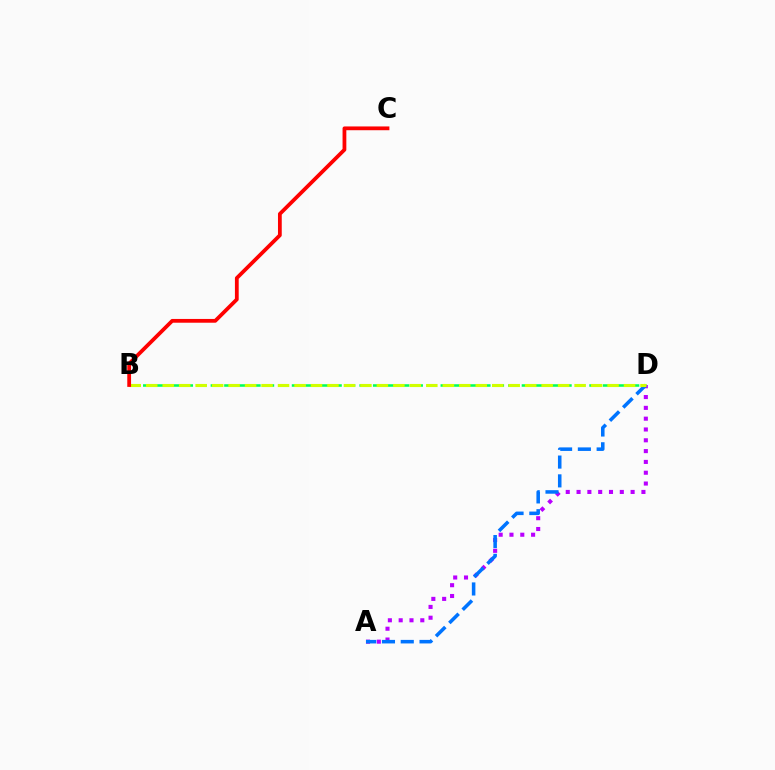{('B', 'D'): [{'color': '#00ff5c', 'line_style': 'dashed', 'thickness': 1.84}, {'color': '#d1ff00', 'line_style': 'dashed', 'thickness': 2.24}], ('A', 'D'): [{'color': '#b900ff', 'line_style': 'dotted', 'thickness': 2.94}, {'color': '#0074ff', 'line_style': 'dashed', 'thickness': 2.55}], ('B', 'C'): [{'color': '#ff0000', 'line_style': 'solid', 'thickness': 2.72}]}